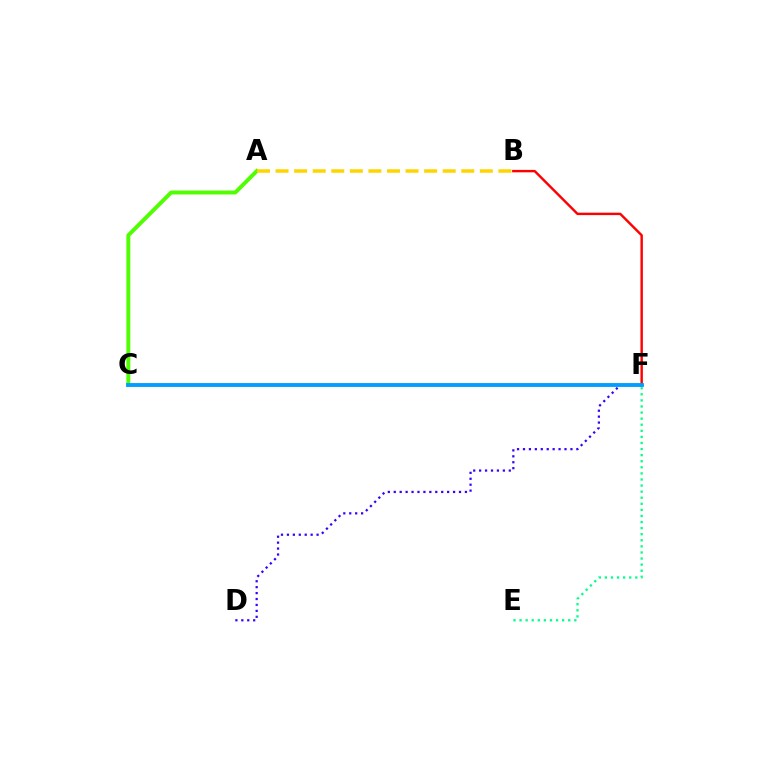{('E', 'F'): [{'color': '#00ff86', 'line_style': 'dotted', 'thickness': 1.65}], ('A', 'C'): [{'color': '#4fff00', 'line_style': 'solid', 'thickness': 2.83}], ('C', 'F'): [{'color': '#ff00ed', 'line_style': 'solid', 'thickness': 1.76}, {'color': '#009eff', 'line_style': 'solid', 'thickness': 2.75}], ('B', 'F'): [{'color': '#ff0000', 'line_style': 'solid', 'thickness': 1.75}], ('D', 'F'): [{'color': '#3700ff', 'line_style': 'dotted', 'thickness': 1.61}], ('A', 'B'): [{'color': '#ffd500', 'line_style': 'dashed', 'thickness': 2.52}]}